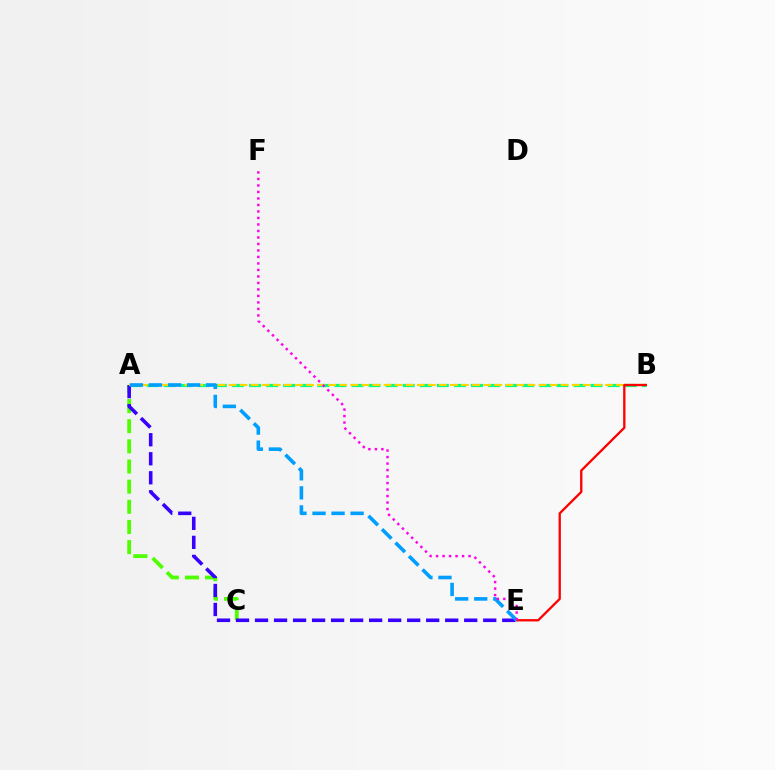{('A', 'B'): [{'color': '#00ff86', 'line_style': 'dashed', 'thickness': 2.32}, {'color': '#ffd500', 'line_style': 'dashed', 'thickness': 1.5}], ('A', 'C'): [{'color': '#4fff00', 'line_style': 'dashed', 'thickness': 2.74}], ('A', 'E'): [{'color': '#3700ff', 'line_style': 'dashed', 'thickness': 2.58}, {'color': '#009eff', 'line_style': 'dashed', 'thickness': 2.59}], ('B', 'E'): [{'color': '#ff0000', 'line_style': 'solid', 'thickness': 1.66}], ('E', 'F'): [{'color': '#ff00ed', 'line_style': 'dotted', 'thickness': 1.77}]}